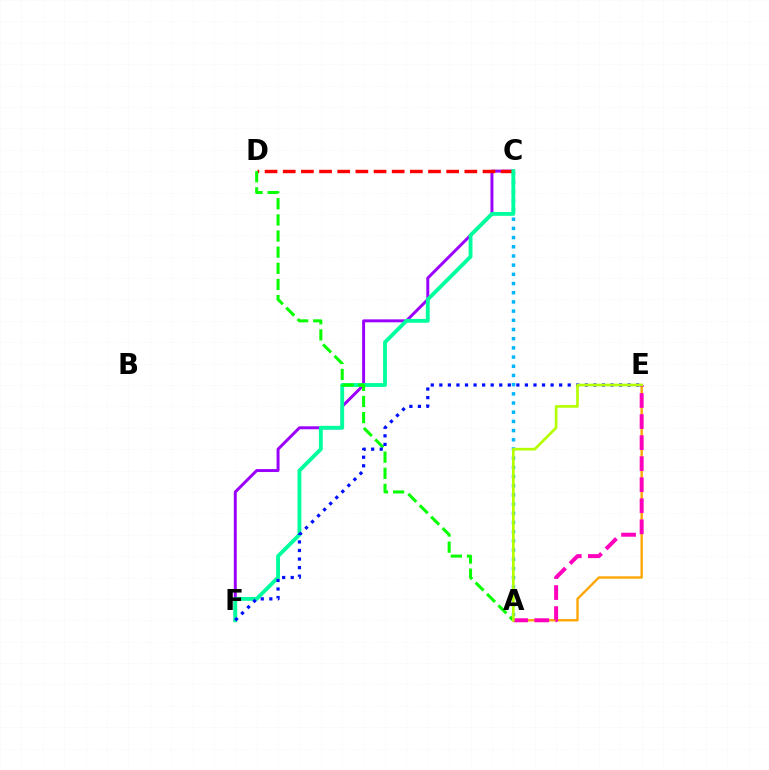{('C', 'F'): [{'color': '#9b00ff', 'line_style': 'solid', 'thickness': 2.13}, {'color': '#00ff9d', 'line_style': 'solid', 'thickness': 2.77}], ('A', 'C'): [{'color': '#00b5ff', 'line_style': 'dotted', 'thickness': 2.5}], ('C', 'D'): [{'color': '#ff0000', 'line_style': 'dashed', 'thickness': 2.47}], ('A', 'E'): [{'color': '#ffa500', 'line_style': 'solid', 'thickness': 1.69}, {'color': '#ff00bd', 'line_style': 'dashed', 'thickness': 2.86}, {'color': '#b3ff00', 'line_style': 'solid', 'thickness': 1.9}], ('A', 'D'): [{'color': '#08ff00', 'line_style': 'dashed', 'thickness': 2.19}], ('E', 'F'): [{'color': '#0010ff', 'line_style': 'dotted', 'thickness': 2.33}]}